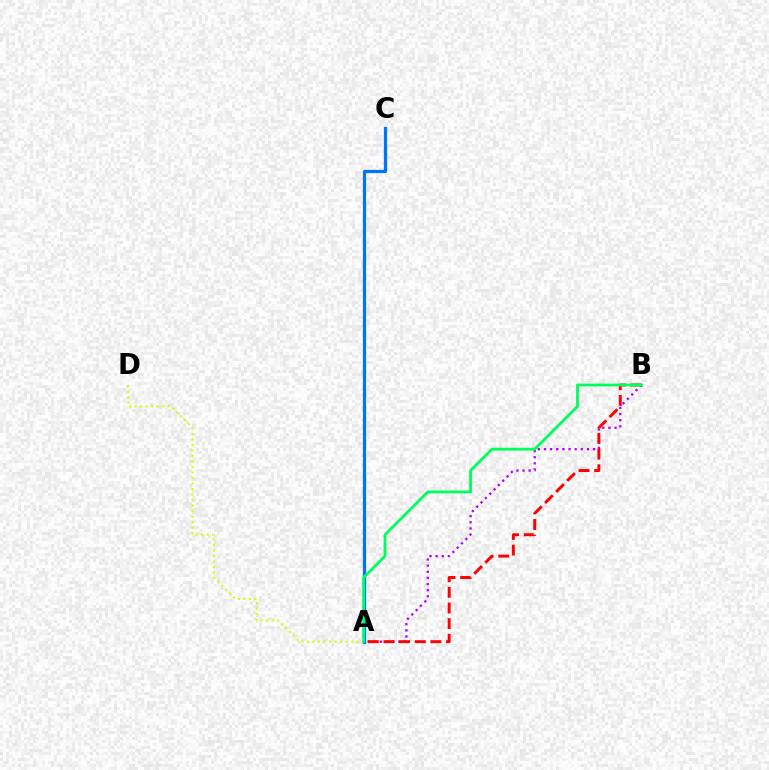{('A', 'D'): [{'color': '#d1ff00', 'line_style': 'dotted', 'thickness': 1.5}], ('A', 'B'): [{'color': '#b900ff', 'line_style': 'dotted', 'thickness': 1.67}, {'color': '#ff0000', 'line_style': 'dashed', 'thickness': 2.13}, {'color': '#00ff5c', 'line_style': 'solid', 'thickness': 2.04}], ('A', 'C'): [{'color': '#0074ff', 'line_style': 'solid', 'thickness': 2.32}]}